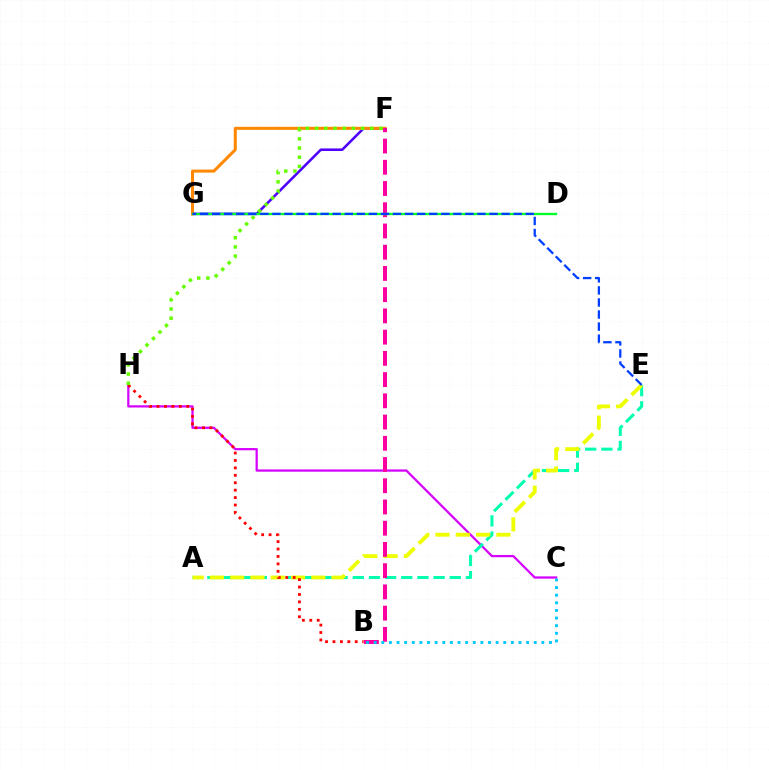{('C', 'H'): [{'color': '#d600ff', 'line_style': 'solid', 'thickness': 1.61}], ('A', 'E'): [{'color': '#00ffaf', 'line_style': 'dashed', 'thickness': 2.2}, {'color': '#eeff00', 'line_style': 'dashed', 'thickness': 2.75}], ('B', 'H'): [{'color': '#ff0000', 'line_style': 'dotted', 'thickness': 2.02}], ('F', 'G'): [{'color': '#4f00ff', 'line_style': 'solid', 'thickness': 1.85}, {'color': '#ff8800', 'line_style': 'solid', 'thickness': 2.17}], ('B', 'F'): [{'color': '#ff00a0', 'line_style': 'dashed', 'thickness': 2.88}], ('B', 'C'): [{'color': '#00c7ff', 'line_style': 'dotted', 'thickness': 2.07}], ('F', 'H'): [{'color': '#66ff00', 'line_style': 'dotted', 'thickness': 2.5}], ('D', 'G'): [{'color': '#00ff27', 'line_style': 'solid', 'thickness': 1.68}], ('E', 'G'): [{'color': '#003fff', 'line_style': 'dashed', 'thickness': 1.64}]}